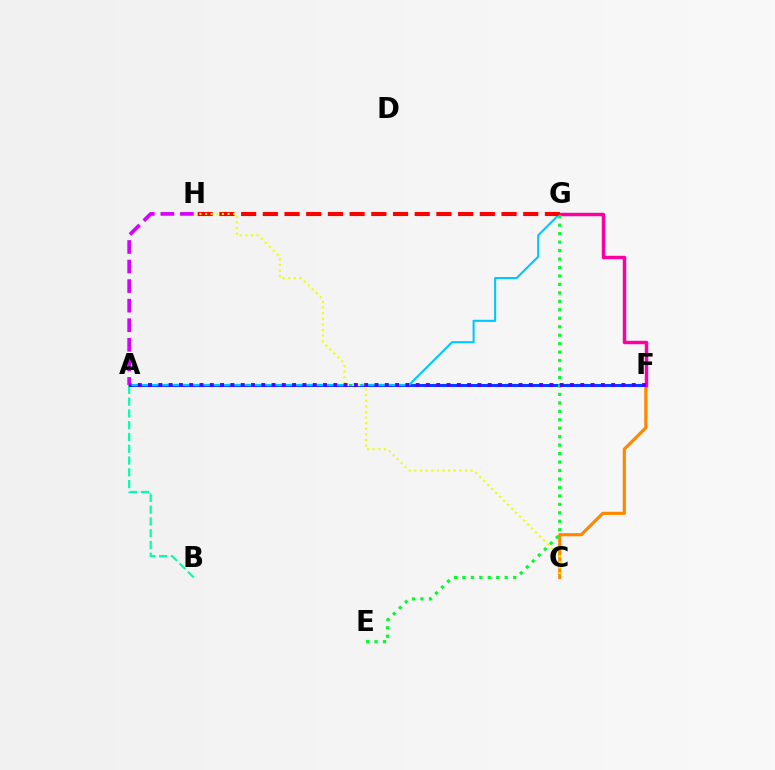{('A', 'F'): [{'color': '#66ff00', 'line_style': 'dotted', 'thickness': 2.43}, {'color': '#003fff', 'line_style': 'solid', 'thickness': 2.17}, {'color': '#4f00ff', 'line_style': 'dotted', 'thickness': 2.8}], ('A', 'G'): [{'color': '#00c7ff', 'line_style': 'solid', 'thickness': 1.52}], ('A', 'B'): [{'color': '#00ffaf', 'line_style': 'dashed', 'thickness': 1.6}], ('C', 'F'): [{'color': '#ff8800', 'line_style': 'solid', 'thickness': 2.28}], ('G', 'H'): [{'color': '#ff0000', 'line_style': 'dashed', 'thickness': 2.95}], ('C', 'H'): [{'color': '#eeff00', 'line_style': 'dotted', 'thickness': 1.53}], ('A', 'H'): [{'color': '#d600ff', 'line_style': 'dashed', 'thickness': 2.66}], ('F', 'G'): [{'color': '#ff00a0', 'line_style': 'solid', 'thickness': 2.49}], ('E', 'G'): [{'color': '#00ff27', 'line_style': 'dotted', 'thickness': 2.3}]}